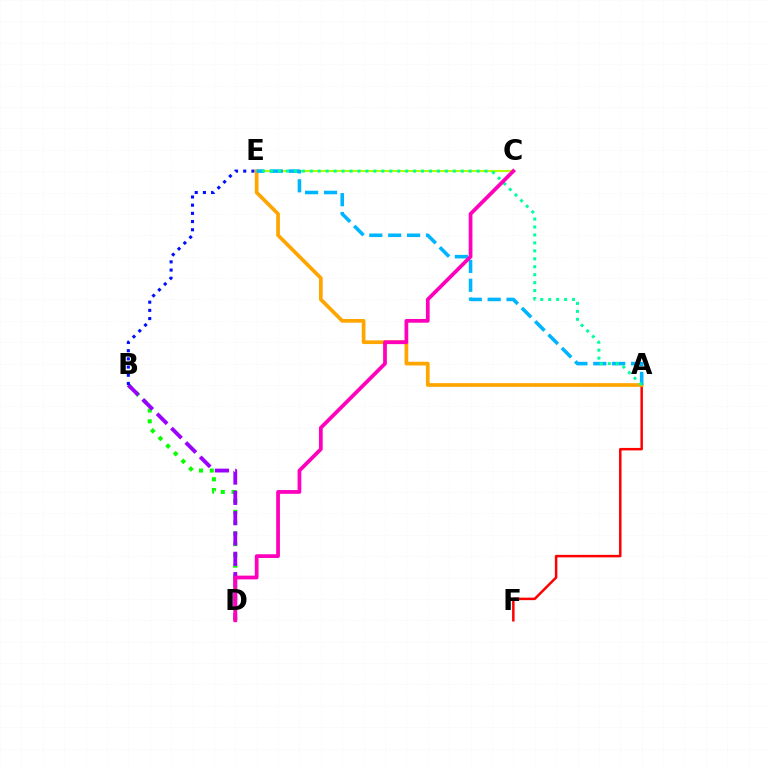{('A', 'F'): [{'color': '#ff0000', 'line_style': 'solid', 'thickness': 1.8}], ('C', 'E'): [{'color': '#b3ff00', 'line_style': 'solid', 'thickness': 1.52}], ('A', 'E'): [{'color': '#ffa500', 'line_style': 'solid', 'thickness': 2.66}, {'color': '#00b5ff', 'line_style': 'dashed', 'thickness': 2.57}, {'color': '#00ff9d', 'line_style': 'dotted', 'thickness': 2.16}], ('B', 'D'): [{'color': '#08ff00', 'line_style': 'dotted', 'thickness': 2.93}, {'color': '#9b00ff', 'line_style': 'dashed', 'thickness': 2.76}], ('B', 'E'): [{'color': '#0010ff', 'line_style': 'dotted', 'thickness': 2.23}], ('C', 'D'): [{'color': '#ff00bd', 'line_style': 'solid', 'thickness': 2.7}]}